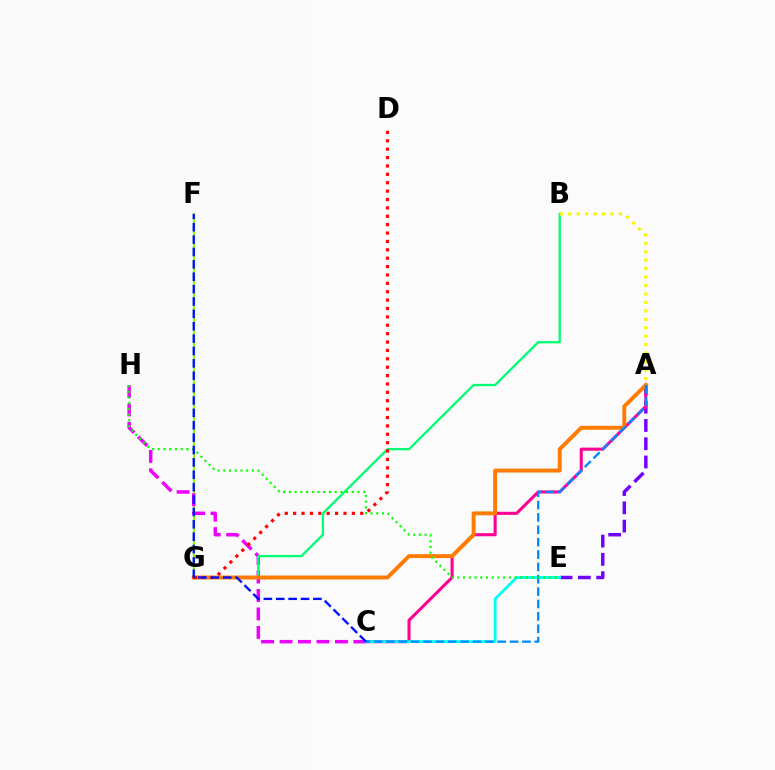{('F', 'G'): [{'color': '#84ff00', 'line_style': 'solid', 'thickness': 1.59}], ('A', 'E'): [{'color': '#7200ff', 'line_style': 'dashed', 'thickness': 2.48}], ('A', 'C'): [{'color': '#ff0094', 'line_style': 'solid', 'thickness': 2.22}, {'color': '#008cff', 'line_style': 'dashed', 'thickness': 1.68}], ('C', 'H'): [{'color': '#ee00ff', 'line_style': 'dashed', 'thickness': 2.51}], ('B', 'G'): [{'color': '#00ff74', 'line_style': 'solid', 'thickness': 1.65}], ('A', 'B'): [{'color': '#fcf500', 'line_style': 'dotted', 'thickness': 2.29}], ('A', 'G'): [{'color': '#ff7c00', 'line_style': 'solid', 'thickness': 2.82}], ('C', 'E'): [{'color': '#00fff6', 'line_style': 'solid', 'thickness': 2.05}], ('E', 'H'): [{'color': '#08ff00', 'line_style': 'dotted', 'thickness': 1.55}], ('D', 'G'): [{'color': '#ff0000', 'line_style': 'dotted', 'thickness': 2.28}], ('C', 'F'): [{'color': '#0010ff', 'line_style': 'dashed', 'thickness': 1.68}]}